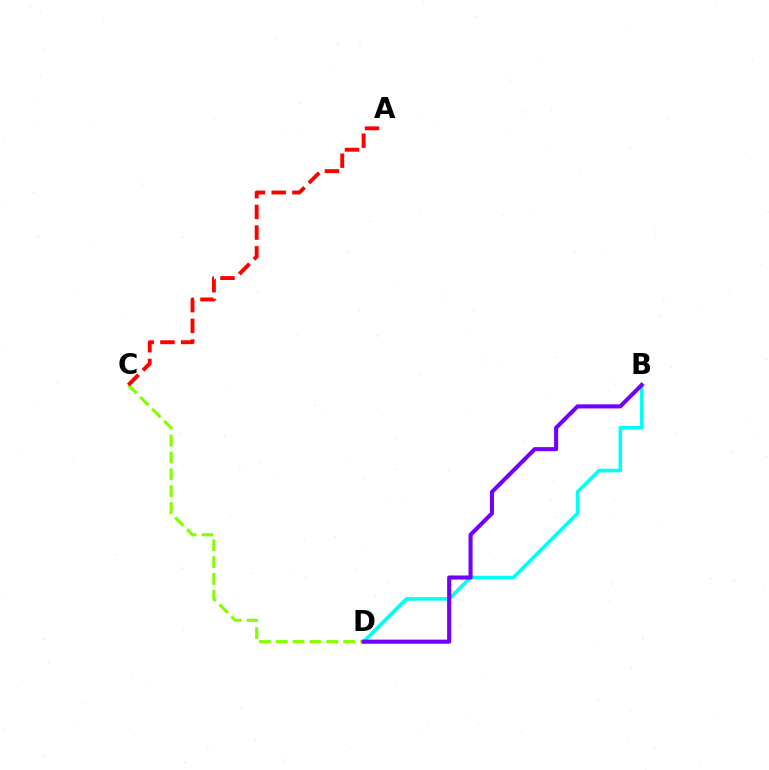{('B', 'D'): [{'color': '#00fff6', 'line_style': 'solid', 'thickness': 2.58}, {'color': '#7200ff', 'line_style': 'solid', 'thickness': 2.94}], ('C', 'D'): [{'color': '#84ff00', 'line_style': 'dashed', 'thickness': 2.29}], ('A', 'C'): [{'color': '#ff0000', 'line_style': 'dashed', 'thickness': 2.81}]}